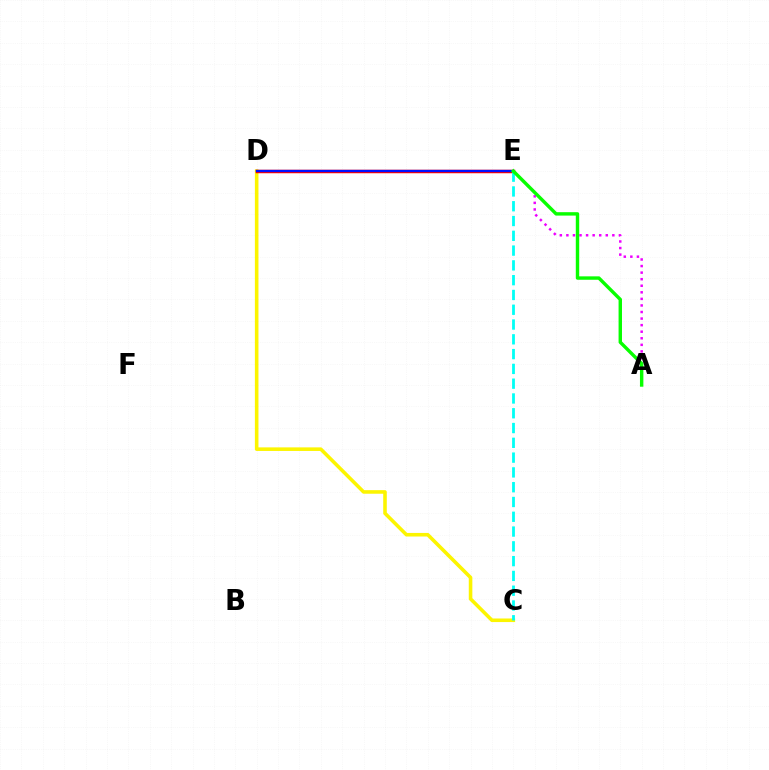{('A', 'E'): [{'color': '#ee00ff', 'line_style': 'dotted', 'thickness': 1.78}, {'color': '#08ff00', 'line_style': 'solid', 'thickness': 2.46}], ('C', 'D'): [{'color': '#fcf500', 'line_style': 'solid', 'thickness': 2.57}], ('D', 'E'): [{'color': '#ff0000', 'line_style': 'solid', 'thickness': 2.51}, {'color': '#0010ff', 'line_style': 'solid', 'thickness': 1.63}], ('C', 'E'): [{'color': '#00fff6', 'line_style': 'dashed', 'thickness': 2.01}]}